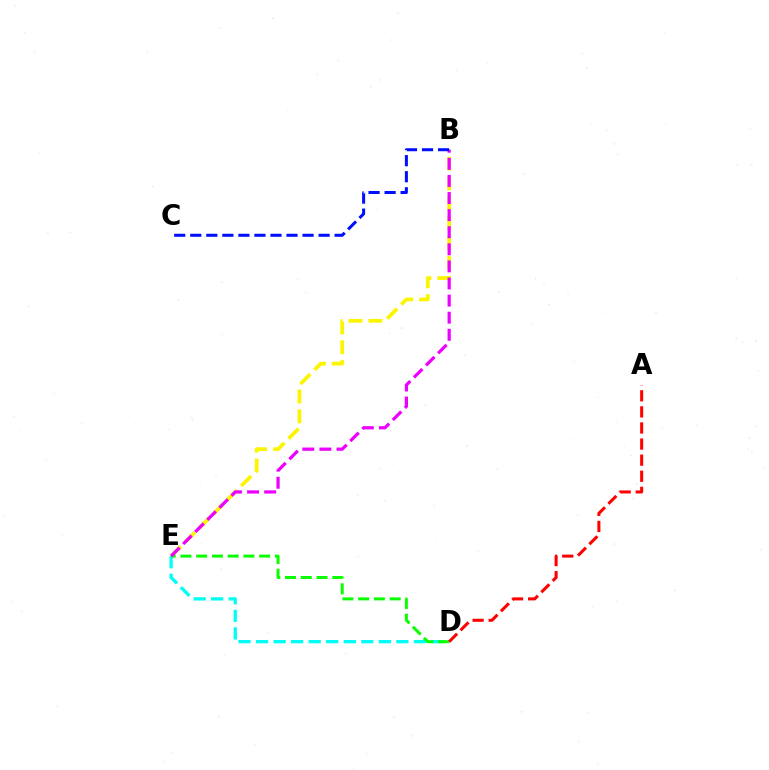{('D', 'E'): [{'color': '#00fff6', 'line_style': 'dashed', 'thickness': 2.38}, {'color': '#08ff00', 'line_style': 'dashed', 'thickness': 2.14}], ('B', 'E'): [{'color': '#fcf500', 'line_style': 'dashed', 'thickness': 2.7}, {'color': '#ee00ff', 'line_style': 'dashed', 'thickness': 2.32}], ('B', 'C'): [{'color': '#0010ff', 'line_style': 'dashed', 'thickness': 2.18}], ('A', 'D'): [{'color': '#ff0000', 'line_style': 'dashed', 'thickness': 2.19}]}